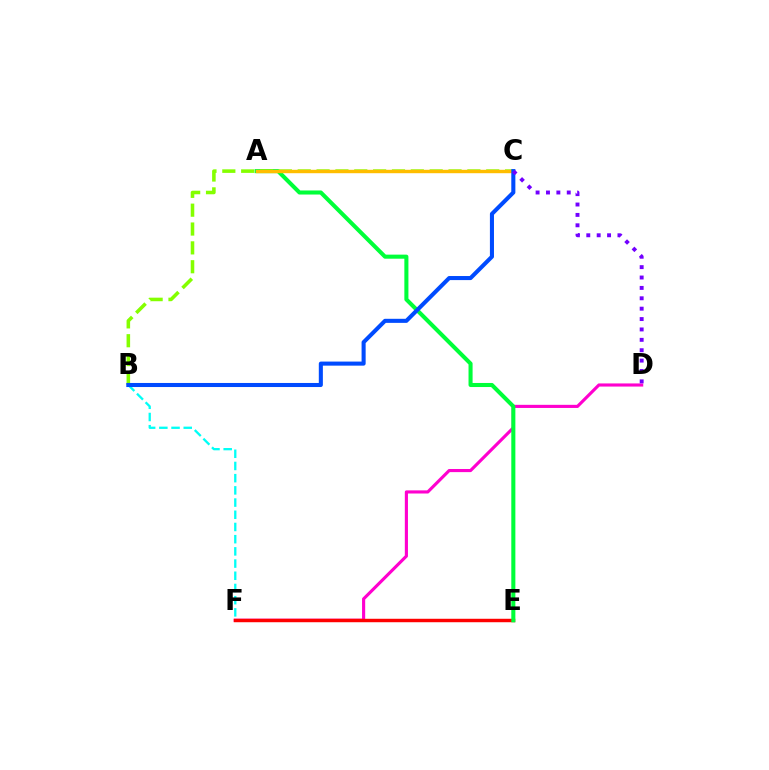{('D', 'F'): [{'color': '#ff00cf', 'line_style': 'solid', 'thickness': 2.25}], ('E', 'F'): [{'color': '#ff0000', 'line_style': 'solid', 'thickness': 2.48}], ('A', 'E'): [{'color': '#00ff39', 'line_style': 'solid', 'thickness': 2.93}], ('B', 'C'): [{'color': '#84ff00', 'line_style': 'dashed', 'thickness': 2.56}, {'color': '#004bff', 'line_style': 'solid', 'thickness': 2.93}], ('A', 'C'): [{'color': '#ffbd00', 'line_style': 'solid', 'thickness': 2.46}], ('B', 'F'): [{'color': '#00fff6', 'line_style': 'dashed', 'thickness': 1.66}], ('C', 'D'): [{'color': '#7200ff', 'line_style': 'dotted', 'thickness': 2.82}]}